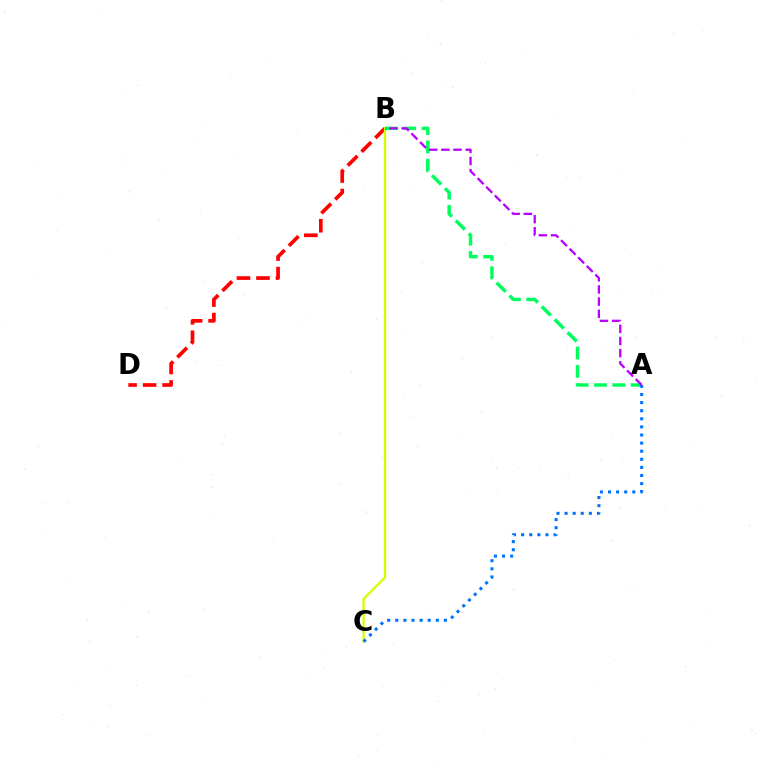{('B', 'D'): [{'color': '#ff0000', 'line_style': 'dashed', 'thickness': 2.65}], ('B', 'C'): [{'color': '#d1ff00', 'line_style': 'solid', 'thickness': 1.66}], ('A', 'B'): [{'color': '#00ff5c', 'line_style': 'dashed', 'thickness': 2.49}, {'color': '#b900ff', 'line_style': 'dashed', 'thickness': 1.65}], ('A', 'C'): [{'color': '#0074ff', 'line_style': 'dotted', 'thickness': 2.2}]}